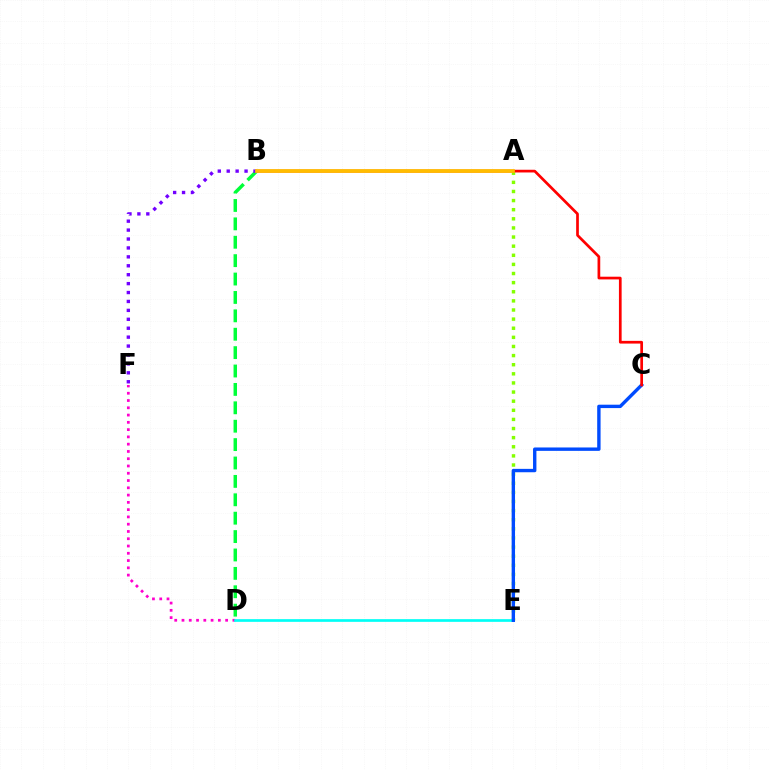{('D', 'F'): [{'color': '#ff00cf', 'line_style': 'dotted', 'thickness': 1.98}], ('A', 'E'): [{'color': '#84ff00', 'line_style': 'dotted', 'thickness': 2.48}], ('B', 'D'): [{'color': '#00ff39', 'line_style': 'dashed', 'thickness': 2.5}], ('D', 'E'): [{'color': '#00fff6', 'line_style': 'solid', 'thickness': 1.93}], ('C', 'E'): [{'color': '#004bff', 'line_style': 'solid', 'thickness': 2.44}], ('B', 'C'): [{'color': '#ff0000', 'line_style': 'solid', 'thickness': 1.95}], ('B', 'F'): [{'color': '#7200ff', 'line_style': 'dotted', 'thickness': 2.42}], ('A', 'B'): [{'color': '#ffbd00', 'line_style': 'solid', 'thickness': 2.68}]}